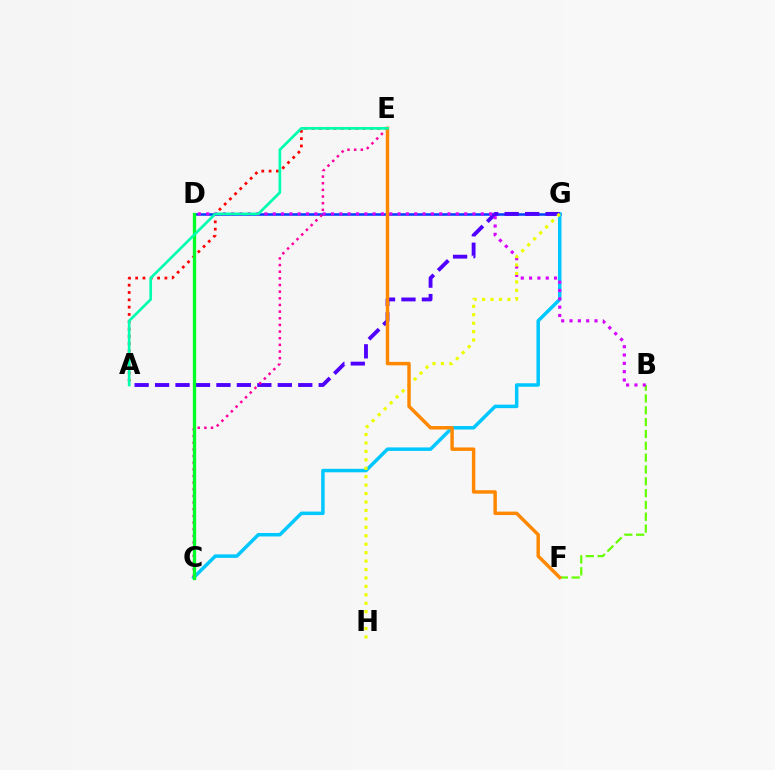{('A', 'E'): [{'color': '#ff0000', 'line_style': 'dotted', 'thickness': 1.99}, {'color': '#00ffaf', 'line_style': 'solid', 'thickness': 1.93}], ('B', 'F'): [{'color': '#66ff00', 'line_style': 'dashed', 'thickness': 1.61}], ('D', 'G'): [{'color': '#003fff', 'line_style': 'solid', 'thickness': 1.82}], ('C', 'G'): [{'color': '#00c7ff', 'line_style': 'solid', 'thickness': 2.51}], ('A', 'G'): [{'color': '#4f00ff', 'line_style': 'dashed', 'thickness': 2.78}], ('B', 'D'): [{'color': '#d600ff', 'line_style': 'dotted', 'thickness': 2.26}], ('C', 'E'): [{'color': '#ff00a0', 'line_style': 'dotted', 'thickness': 1.81}], ('C', 'D'): [{'color': '#00ff27', 'line_style': 'solid', 'thickness': 2.38}], ('G', 'H'): [{'color': '#eeff00', 'line_style': 'dotted', 'thickness': 2.29}], ('E', 'F'): [{'color': '#ff8800', 'line_style': 'solid', 'thickness': 2.49}]}